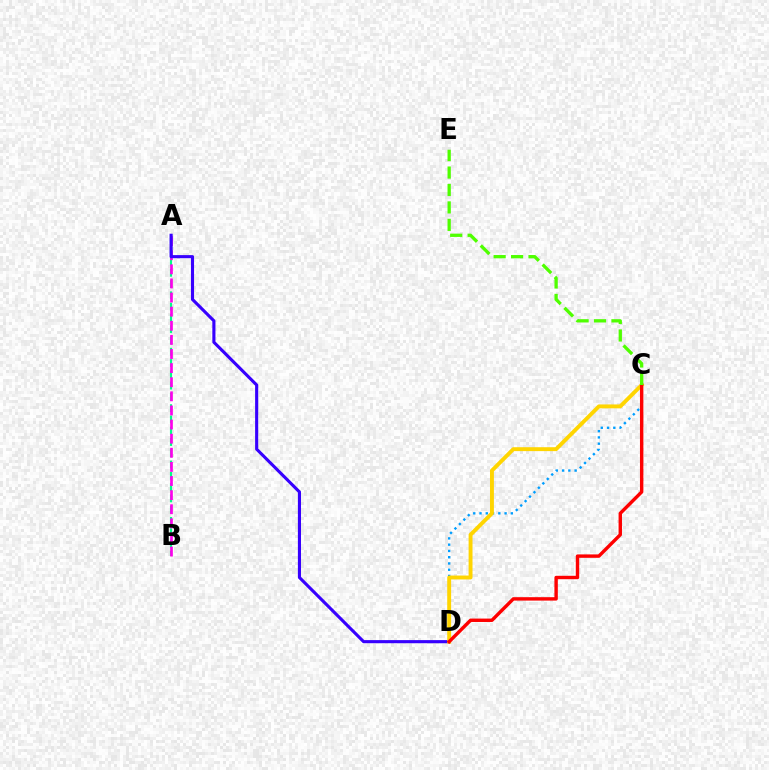{('A', 'B'): [{'color': '#00ff86', 'line_style': 'dashed', 'thickness': 1.53}, {'color': '#ff00ed', 'line_style': 'dashed', 'thickness': 1.92}], ('C', 'D'): [{'color': '#009eff', 'line_style': 'dotted', 'thickness': 1.7}, {'color': '#ffd500', 'line_style': 'solid', 'thickness': 2.81}, {'color': '#ff0000', 'line_style': 'solid', 'thickness': 2.45}], ('A', 'D'): [{'color': '#3700ff', 'line_style': 'solid', 'thickness': 2.24}], ('C', 'E'): [{'color': '#4fff00', 'line_style': 'dashed', 'thickness': 2.37}]}